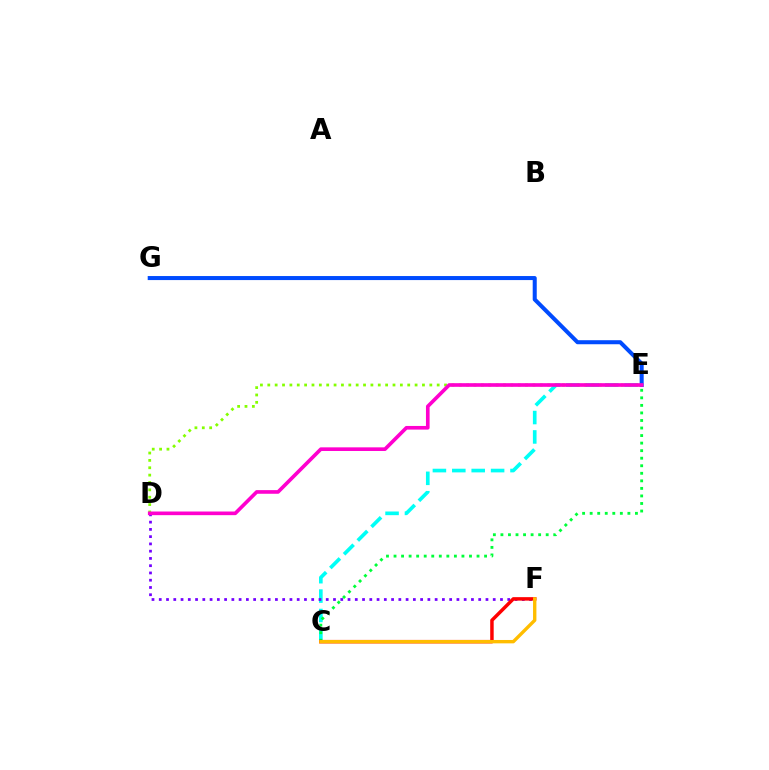{('E', 'G'): [{'color': '#004bff', 'line_style': 'solid', 'thickness': 2.91}], ('C', 'E'): [{'color': '#00fff6', 'line_style': 'dashed', 'thickness': 2.64}, {'color': '#00ff39', 'line_style': 'dotted', 'thickness': 2.05}], ('D', 'F'): [{'color': '#7200ff', 'line_style': 'dotted', 'thickness': 1.97}], ('D', 'E'): [{'color': '#84ff00', 'line_style': 'dotted', 'thickness': 2.0}, {'color': '#ff00cf', 'line_style': 'solid', 'thickness': 2.62}], ('C', 'F'): [{'color': '#ff0000', 'line_style': 'solid', 'thickness': 2.5}, {'color': '#ffbd00', 'line_style': 'solid', 'thickness': 2.43}]}